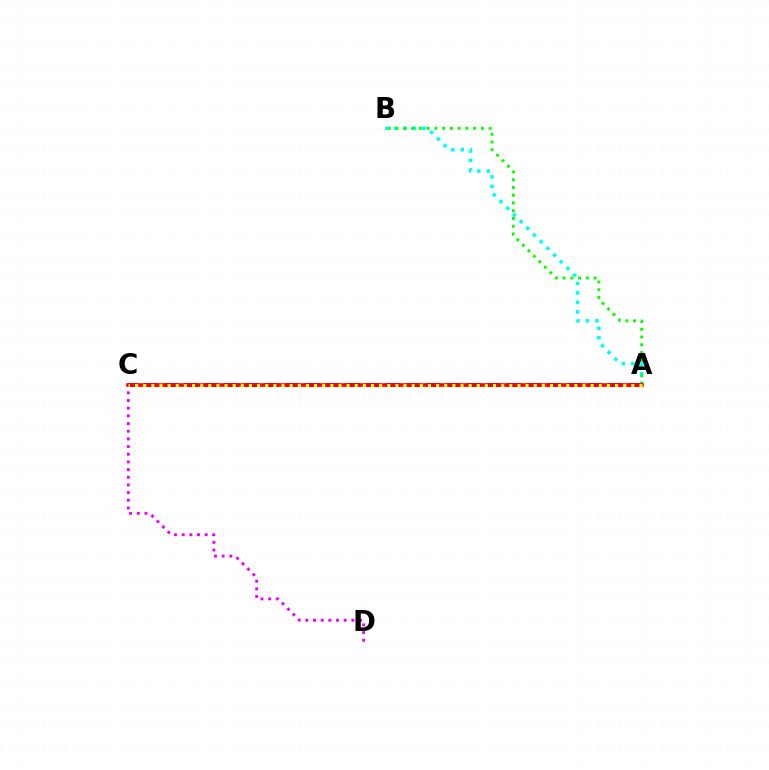{('A', 'C'): [{'color': '#0010ff', 'line_style': 'dashed', 'thickness': 2.74}, {'color': '#ff0000', 'line_style': 'solid', 'thickness': 2.58}, {'color': '#fcf500', 'line_style': 'dotted', 'thickness': 2.21}], ('C', 'D'): [{'color': '#ee00ff', 'line_style': 'dotted', 'thickness': 2.08}], ('A', 'B'): [{'color': '#00fff6', 'line_style': 'dotted', 'thickness': 2.57}, {'color': '#08ff00', 'line_style': 'dotted', 'thickness': 2.11}]}